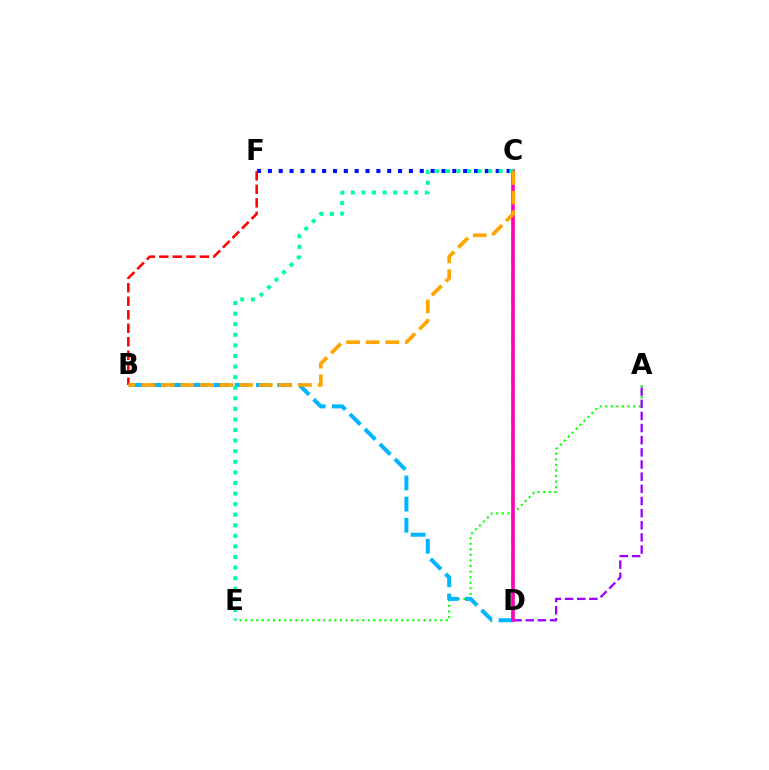{('A', 'E'): [{'color': '#08ff00', 'line_style': 'dotted', 'thickness': 1.51}], ('B', 'D'): [{'color': '#00b5ff', 'line_style': 'dashed', 'thickness': 2.88}], ('C', 'D'): [{'color': '#b3ff00', 'line_style': 'dashed', 'thickness': 2.72}, {'color': '#ff00bd', 'line_style': 'solid', 'thickness': 2.61}], ('A', 'D'): [{'color': '#9b00ff', 'line_style': 'dashed', 'thickness': 1.65}], ('C', 'F'): [{'color': '#0010ff', 'line_style': 'dotted', 'thickness': 2.95}], ('B', 'F'): [{'color': '#ff0000', 'line_style': 'dashed', 'thickness': 1.84}], ('C', 'E'): [{'color': '#00ff9d', 'line_style': 'dotted', 'thickness': 2.88}], ('B', 'C'): [{'color': '#ffa500', 'line_style': 'dashed', 'thickness': 2.66}]}